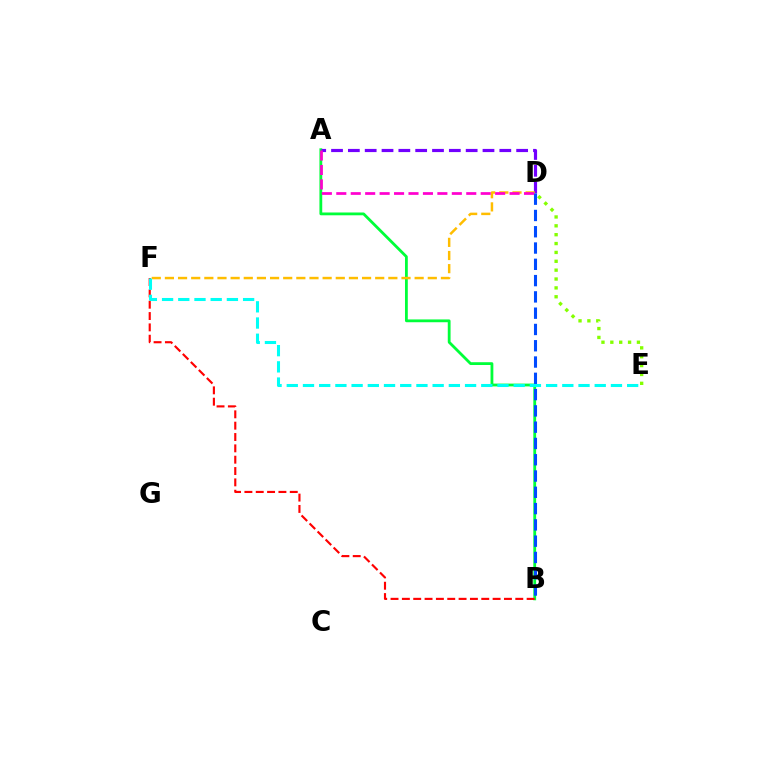{('A', 'B'): [{'color': '#00ff39', 'line_style': 'solid', 'thickness': 2.02}], ('D', 'E'): [{'color': '#84ff00', 'line_style': 'dotted', 'thickness': 2.41}], ('A', 'D'): [{'color': '#7200ff', 'line_style': 'dashed', 'thickness': 2.29}, {'color': '#ff00cf', 'line_style': 'dashed', 'thickness': 1.96}], ('B', 'F'): [{'color': '#ff0000', 'line_style': 'dashed', 'thickness': 1.54}], ('D', 'F'): [{'color': '#ffbd00', 'line_style': 'dashed', 'thickness': 1.79}], ('B', 'D'): [{'color': '#004bff', 'line_style': 'dashed', 'thickness': 2.21}], ('E', 'F'): [{'color': '#00fff6', 'line_style': 'dashed', 'thickness': 2.2}]}